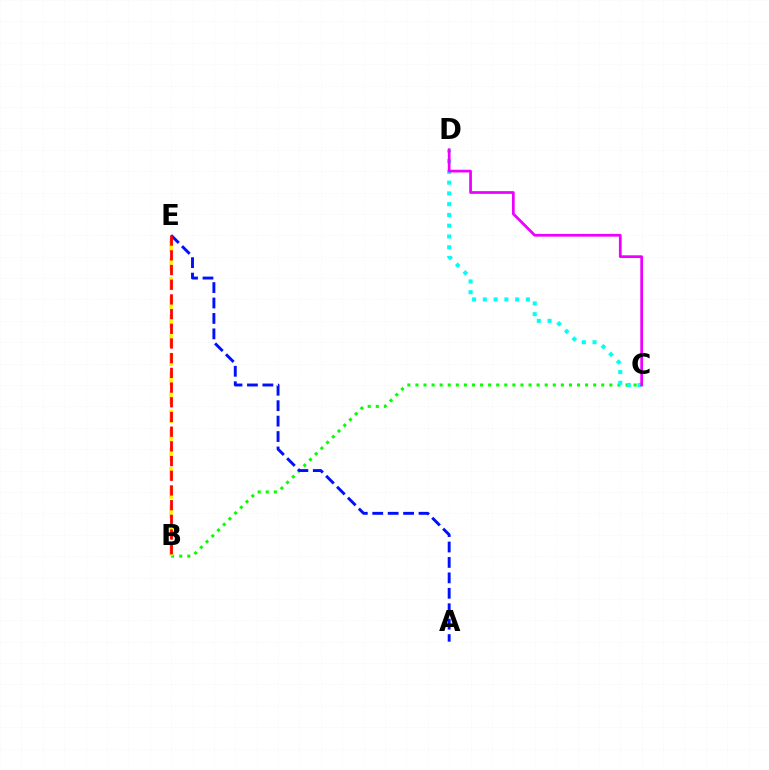{('B', 'C'): [{'color': '#08ff00', 'line_style': 'dotted', 'thickness': 2.2}], ('C', 'D'): [{'color': '#00fff6', 'line_style': 'dotted', 'thickness': 2.92}, {'color': '#ee00ff', 'line_style': 'solid', 'thickness': 1.97}], ('A', 'E'): [{'color': '#0010ff', 'line_style': 'dashed', 'thickness': 2.1}], ('B', 'E'): [{'color': '#fcf500', 'line_style': 'dashed', 'thickness': 2.58}, {'color': '#ff0000', 'line_style': 'dashed', 'thickness': 2.0}]}